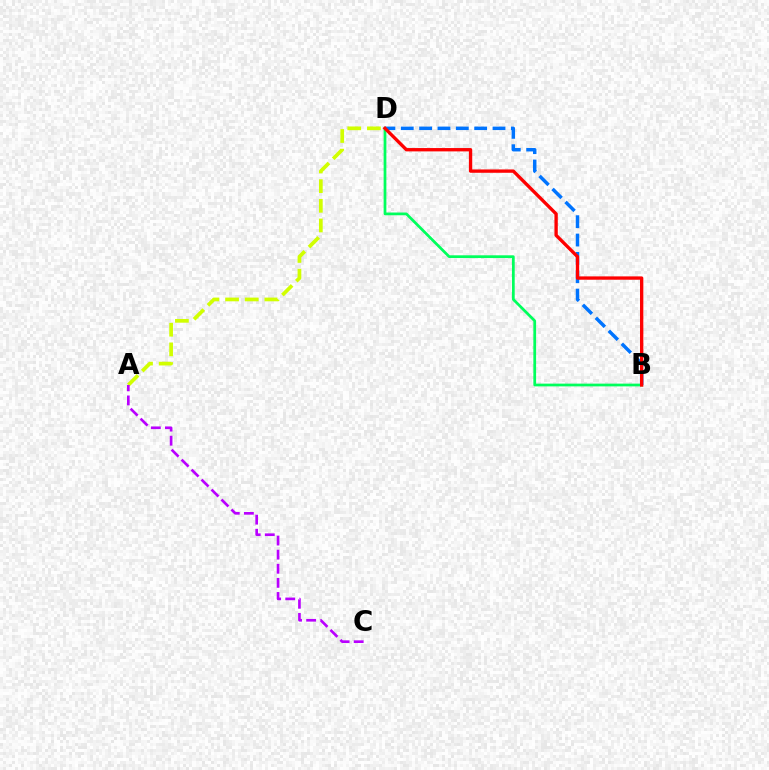{('A', 'D'): [{'color': '#d1ff00', 'line_style': 'dashed', 'thickness': 2.67}], ('B', 'D'): [{'color': '#0074ff', 'line_style': 'dashed', 'thickness': 2.49}, {'color': '#00ff5c', 'line_style': 'solid', 'thickness': 1.97}, {'color': '#ff0000', 'line_style': 'solid', 'thickness': 2.4}], ('A', 'C'): [{'color': '#b900ff', 'line_style': 'dashed', 'thickness': 1.92}]}